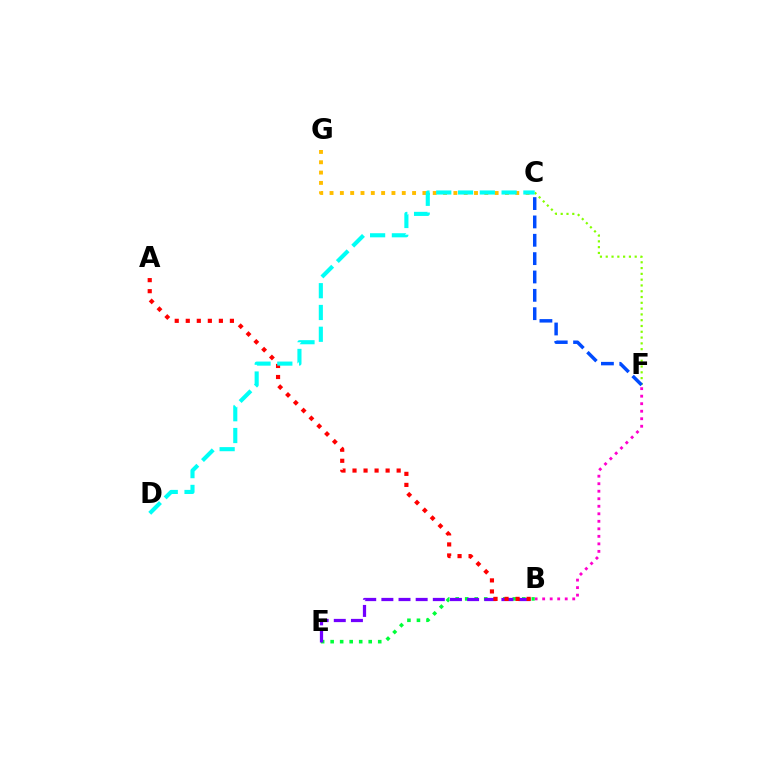{('C', 'F'): [{'color': '#84ff00', 'line_style': 'dotted', 'thickness': 1.57}, {'color': '#004bff', 'line_style': 'dashed', 'thickness': 2.49}], ('B', 'F'): [{'color': '#ff00cf', 'line_style': 'dotted', 'thickness': 2.04}], ('B', 'E'): [{'color': '#00ff39', 'line_style': 'dotted', 'thickness': 2.59}, {'color': '#7200ff', 'line_style': 'dashed', 'thickness': 2.33}], ('A', 'B'): [{'color': '#ff0000', 'line_style': 'dotted', 'thickness': 3.0}], ('C', 'G'): [{'color': '#ffbd00', 'line_style': 'dotted', 'thickness': 2.8}], ('C', 'D'): [{'color': '#00fff6', 'line_style': 'dashed', 'thickness': 2.96}]}